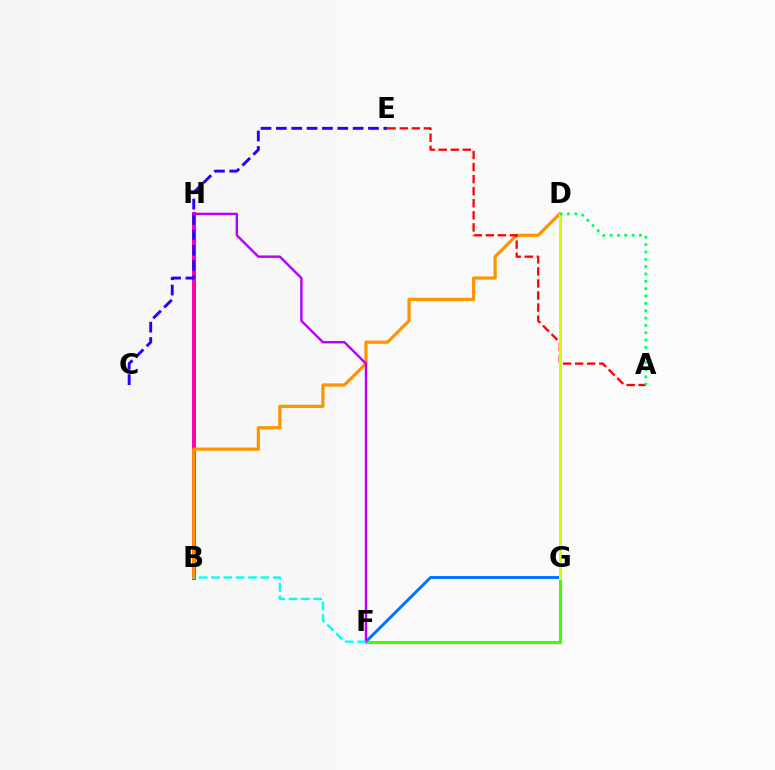{('B', 'H'): [{'color': '#ff00ac', 'line_style': 'solid', 'thickness': 2.85}], ('B', 'D'): [{'color': '#ff9400', 'line_style': 'solid', 'thickness': 2.31}], ('C', 'E'): [{'color': '#2500ff', 'line_style': 'dashed', 'thickness': 2.09}], ('A', 'E'): [{'color': '#ff0000', 'line_style': 'dashed', 'thickness': 1.64}], ('F', 'G'): [{'color': '#0074ff', 'line_style': 'solid', 'thickness': 2.13}, {'color': '#3dff00', 'line_style': 'solid', 'thickness': 2.23}], ('D', 'G'): [{'color': '#d1ff00', 'line_style': 'solid', 'thickness': 2.13}], ('F', 'H'): [{'color': '#b900ff', 'line_style': 'solid', 'thickness': 1.74}], ('A', 'D'): [{'color': '#00ff5c', 'line_style': 'dotted', 'thickness': 2.0}], ('B', 'F'): [{'color': '#00fff6', 'line_style': 'dashed', 'thickness': 1.68}]}